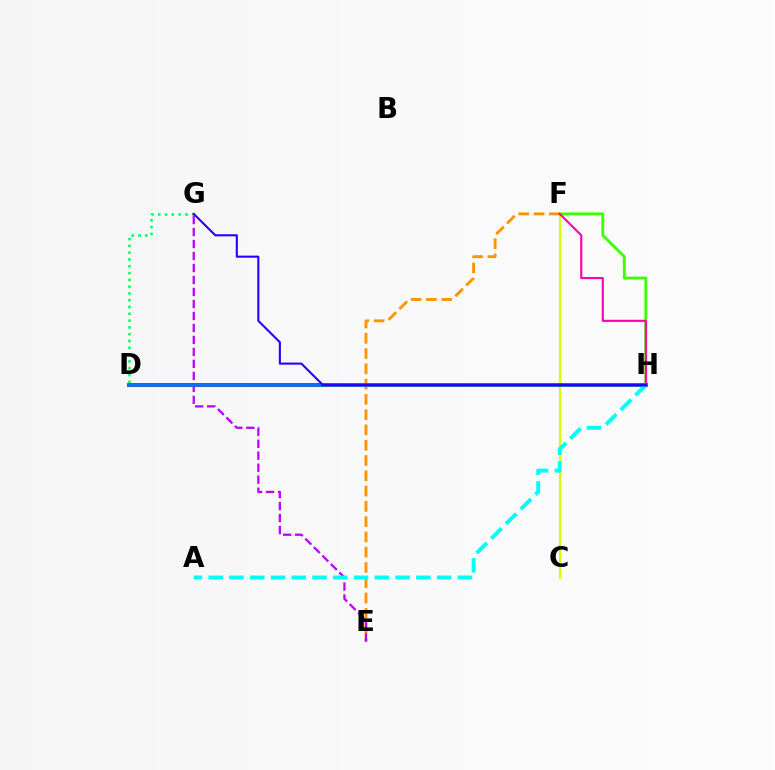{('F', 'H'): [{'color': '#3dff00', 'line_style': 'solid', 'thickness': 2.08}, {'color': '#ff00ac', 'line_style': 'solid', 'thickness': 1.53}], ('C', 'F'): [{'color': '#d1ff00', 'line_style': 'solid', 'thickness': 1.61}], ('E', 'F'): [{'color': '#ff9400', 'line_style': 'dashed', 'thickness': 2.08}], ('D', 'H'): [{'color': '#ff0000', 'line_style': 'solid', 'thickness': 2.8}, {'color': '#0074ff', 'line_style': 'solid', 'thickness': 2.59}], ('D', 'G'): [{'color': '#00ff5c', 'line_style': 'dotted', 'thickness': 1.85}], ('E', 'G'): [{'color': '#b900ff', 'line_style': 'dashed', 'thickness': 1.63}], ('A', 'H'): [{'color': '#00fff6', 'line_style': 'dashed', 'thickness': 2.82}], ('G', 'H'): [{'color': '#2500ff', 'line_style': 'solid', 'thickness': 1.51}]}